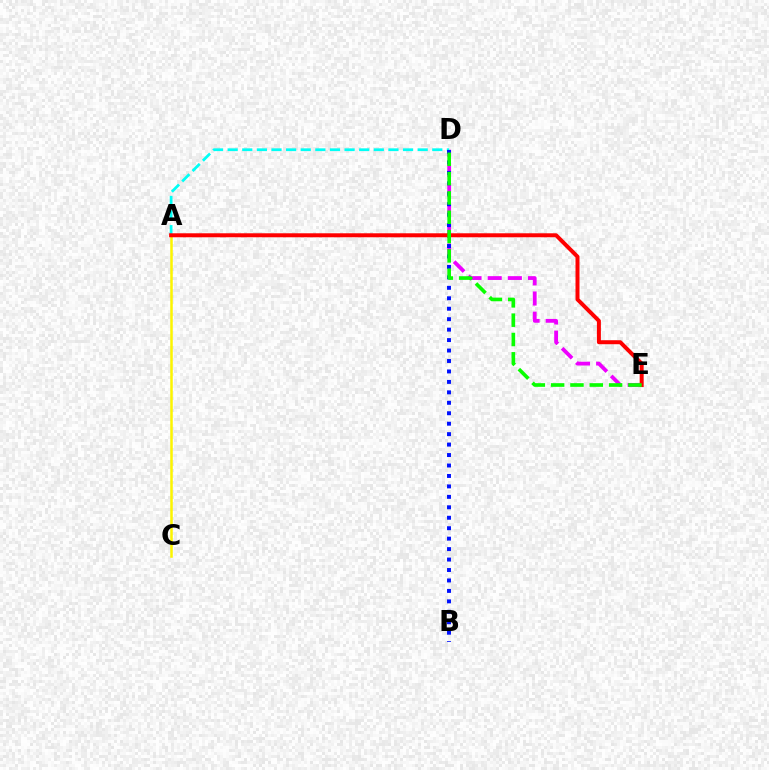{('D', 'E'): [{'color': '#ee00ff', 'line_style': 'dashed', 'thickness': 2.74}, {'color': '#08ff00', 'line_style': 'dashed', 'thickness': 2.62}], ('A', 'D'): [{'color': '#00fff6', 'line_style': 'dashed', 'thickness': 1.99}], ('B', 'D'): [{'color': '#0010ff', 'line_style': 'dotted', 'thickness': 2.84}], ('A', 'C'): [{'color': '#fcf500', 'line_style': 'solid', 'thickness': 1.82}], ('A', 'E'): [{'color': '#ff0000', 'line_style': 'solid', 'thickness': 2.87}]}